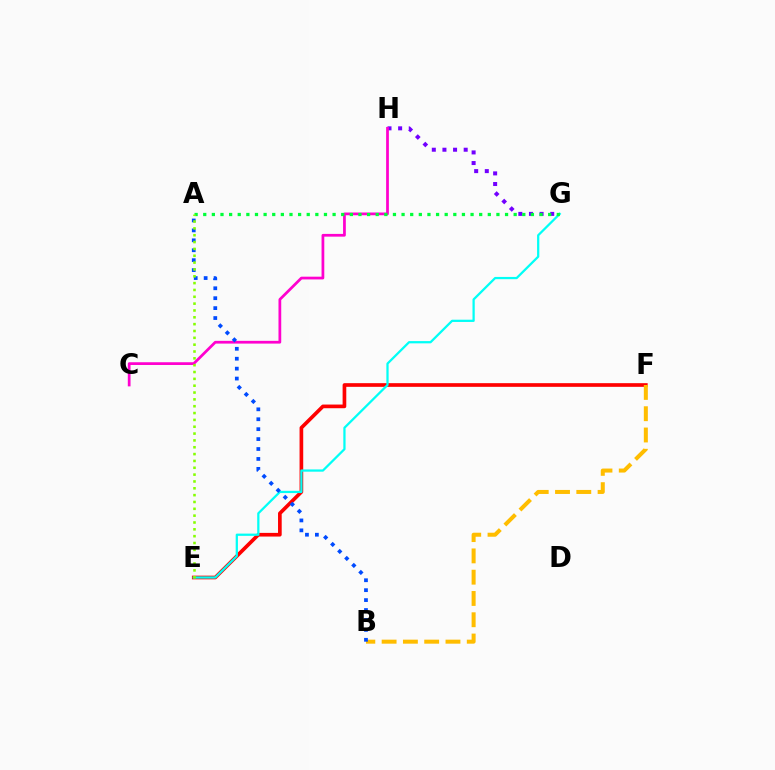{('G', 'H'): [{'color': '#7200ff', 'line_style': 'dotted', 'thickness': 2.89}], ('E', 'F'): [{'color': '#ff0000', 'line_style': 'solid', 'thickness': 2.64}], ('B', 'F'): [{'color': '#ffbd00', 'line_style': 'dashed', 'thickness': 2.89}], ('C', 'H'): [{'color': '#ff00cf', 'line_style': 'solid', 'thickness': 1.97}], ('E', 'G'): [{'color': '#00fff6', 'line_style': 'solid', 'thickness': 1.62}], ('A', 'B'): [{'color': '#004bff', 'line_style': 'dotted', 'thickness': 2.7}], ('A', 'G'): [{'color': '#00ff39', 'line_style': 'dotted', 'thickness': 2.34}], ('A', 'E'): [{'color': '#84ff00', 'line_style': 'dotted', 'thickness': 1.86}]}